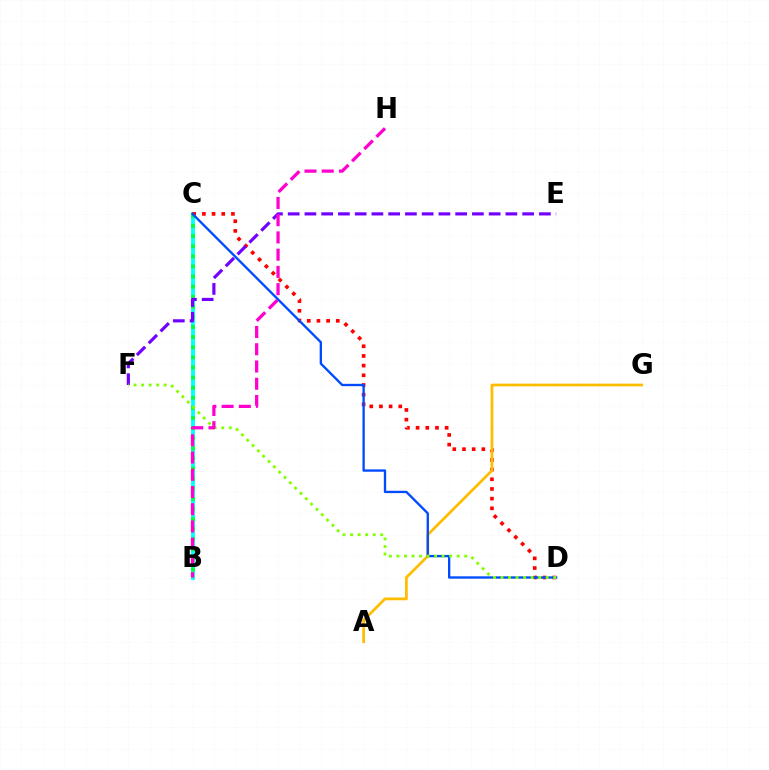{('B', 'C'): [{'color': '#00fff6', 'line_style': 'solid', 'thickness': 2.74}, {'color': '#00ff39', 'line_style': 'dotted', 'thickness': 2.74}], ('C', 'D'): [{'color': '#ff0000', 'line_style': 'dotted', 'thickness': 2.63}, {'color': '#004bff', 'line_style': 'solid', 'thickness': 1.69}], ('A', 'G'): [{'color': '#ffbd00', 'line_style': 'solid', 'thickness': 1.99}], ('E', 'F'): [{'color': '#7200ff', 'line_style': 'dashed', 'thickness': 2.28}], ('D', 'F'): [{'color': '#84ff00', 'line_style': 'dotted', 'thickness': 2.05}], ('B', 'H'): [{'color': '#ff00cf', 'line_style': 'dashed', 'thickness': 2.34}]}